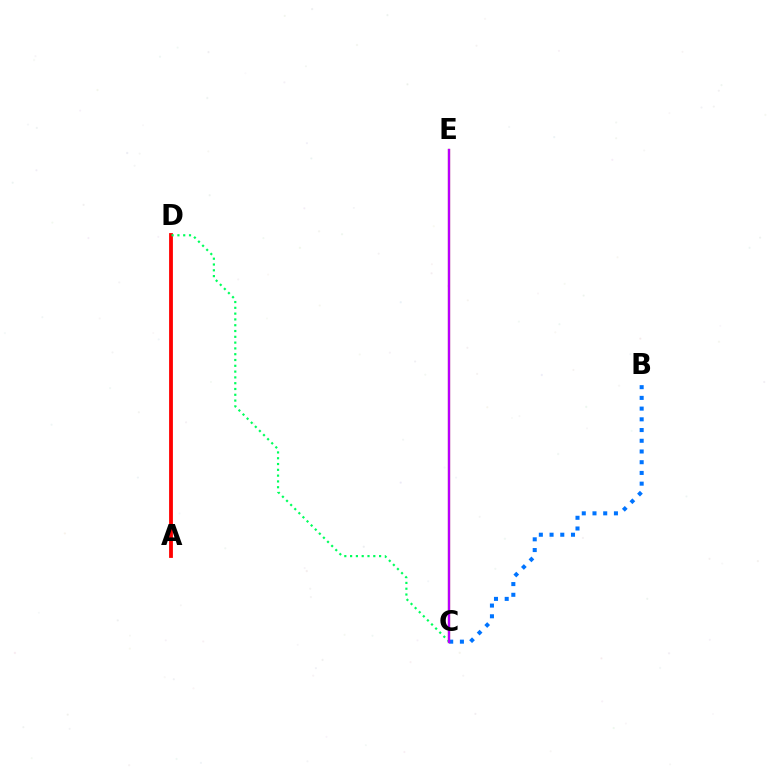{('C', 'E'): [{'color': '#d1ff00', 'line_style': 'solid', 'thickness': 1.62}, {'color': '#b900ff', 'line_style': 'solid', 'thickness': 1.72}], ('A', 'D'): [{'color': '#ff0000', 'line_style': 'solid', 'thickness': 2.74}], ('B', 'C'): [{'color': '#0074ff', 'line_style': 'dotted', 'thickness': 2.91}], ('C', 'D'): [{'color': '#00ff5c', 'line_style': 'dotted', 'thickness': 1.58}]}